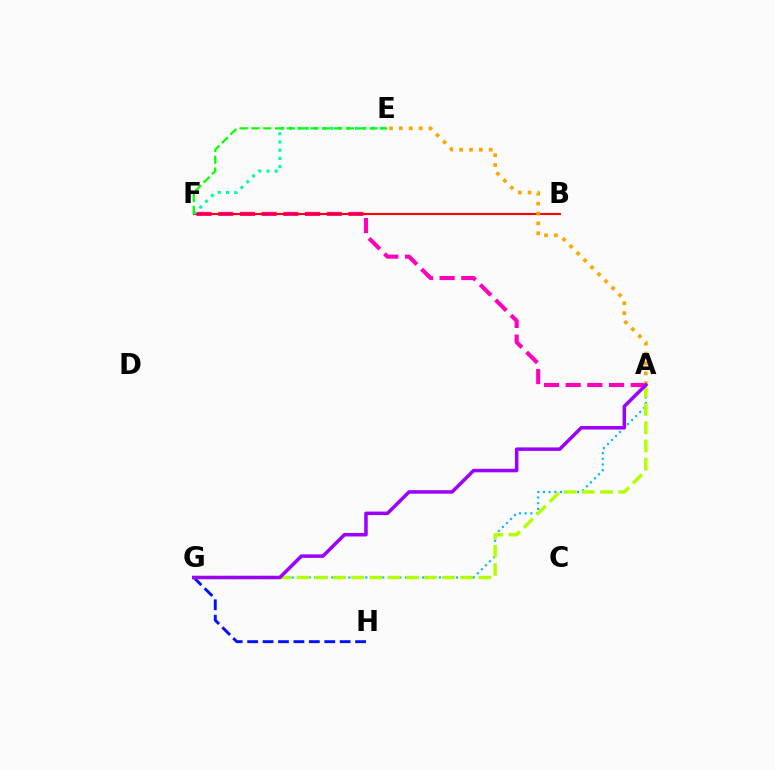{('A', 'F'): [{'color': '#ff00bd', 'line_style': 'dashed', 'thickness': 2.95}], ('B', 'F'): [{'color': '#ff0000', 'line_style': 'solid', 'thickness': 1.52}], ('A', 'G'): [{'color': '#00b5ff', 'line_style': 'dotted', 'thickness': 1.54}, {'color': '#b3ff00', 'line_style': 'dashed', 'thickness': 2.47}, {'color': '#9b00ff', 'line_style': 'solid', 'thickness': 2.53}], ('G', 'H'): [{'color': '#0010ff', 'line_style': 'dashed', 'thickness': 2.1}], ('E', 'F'): [{'color': '#00ff9d', 'line_style': 'dotted', 'thickness': 2.23}, {'color': '#08ff00', 'line_style': 'dashed', 'thickness': 1.6}], ('A', 'E'): [{'color': '#ffa500', 'line_style': 'dotted', 'thickness': 2.68}]}